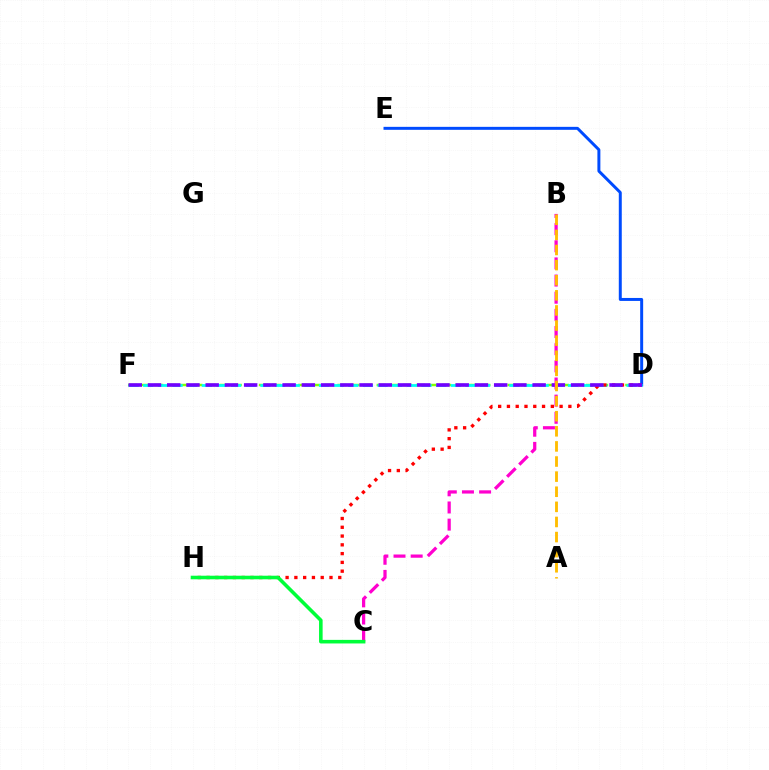{('D', 'E'): [{'color': '#004bff', 'line_style': 'solid', 'thickness': 2.14}], ('D', 'F'): [{'color': '#84ff00', 'line_style': 'dashed', 'thickness': 1.78}, {'color': '#00fff6', 'line_style': 'dashed', 'thickness': 1.99}, {'color': '#7200ff', 'line_style': 'dashed', 'thickness': 2.61}], ('D', 'H'): [{'color': '#ff0000', 'line_style': 'dotted', 'thickness': 2.38}], ('B', 'C'): [{'color': '#ff00cf', 'line_style': 'dashed', 'thickness': 2.33}], ('A', 'B'): [{'color': '#ffbd00', 'line_style': 'dashed', 'thickness': 2.05}], ('C', 'H'): [{'color': '#00ff39', 'line_style': 'solid', 'thickness': 2.58}]}